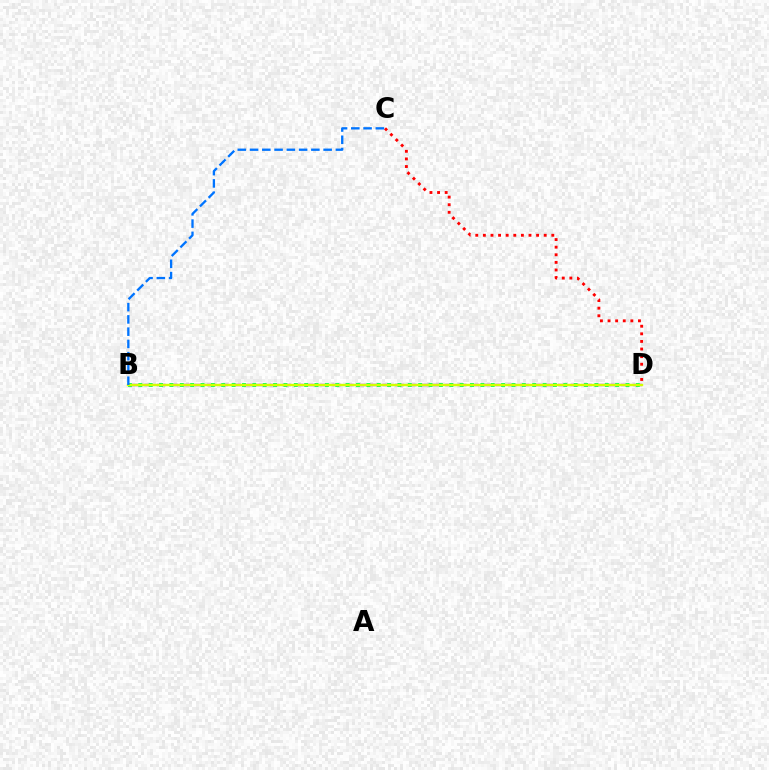{('B', 'D'): [{'color': '#b900ff', 'line_style': 'dashed', 'thickness': 1.7}, {'color': '#00ff5c', 'line_style': 'dotted', 'thickness': 2.82}, {'color': '#d1ff00', 'line_style': 'solid', 'thickness': 1.74}], ('C', 'D'): [{'color': '#ff0000', 'line_style': 'dotted', 'thickness': 2.07}], ('B', 'C'): [{'color': '#0074ff', 'line_style': 'dashed', 'thickness': 1.67}]}